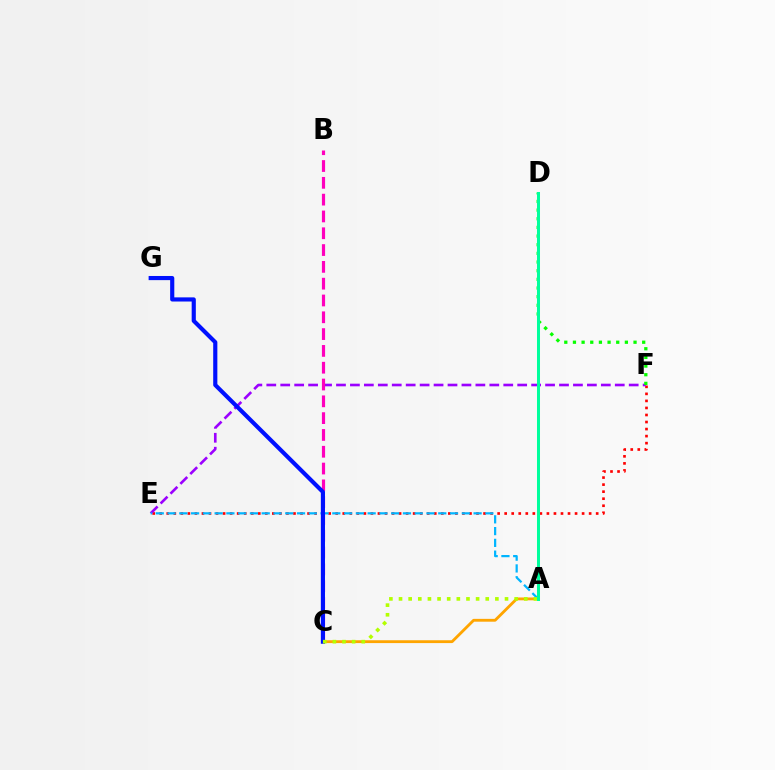{('E', 'F'): [{'color': '#ff0000', 'line_style': 'dotted', 'thickness': 1.91}, {'color': '#9b00ff', 'line_style': 'dashed', 'thickness': 1.89}], ('A', 'C'): [{'color': '#ffa500', 'line_style': 'solid', 'thickness': 2.04}, {'color': '#b3ff00', 'line_style': 'dotted', 'thickness': 2.62}], ('A', 'E'): [{'color': '#00b5ff', 'line_style': 'dashed', 'thickness': 1.6}], ('B', 'C'): [{'color': '#ff00bd', 'line_style': 'dashed', 'thickness': 2.28}], ('C', 'G'): [{'color': '#0010ff', 'line_style': 'solid', 'thickness': 2.99}], ('D', 'F'): [{'color': '#08ff00', 'line_style': 'dotted', 'thickness': 2.35}], ('A', 'D'): [{'color': '#00ff9d', 'line_style': 'solid', 'thickness': 2.17}]}